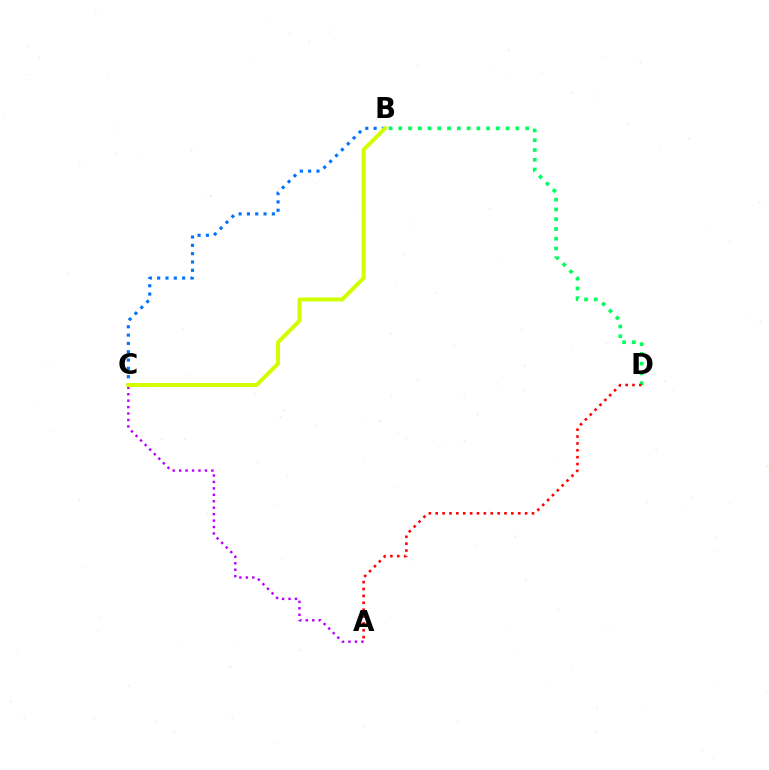{('B', 'D'): [{'color': '#00ff5c', 'line_style': 'dotted', 'thickness': 2.65}], ('A', 'C'): [{'color': '#b900ff', 'line_style': 'dotted', 'thickness': 1.75}], ('B', 'C'): [{'color': '#0074ff', 'line_style': 'dotted', 'thickness': 2.26}, {'color': '#d1ff00', 'line_style': 'solid', 'thickness': 2.87}], ('A', 'D'): [{'color': '#ff0000', 'line_style': 'dotted', 'thickness': 1.87}]}